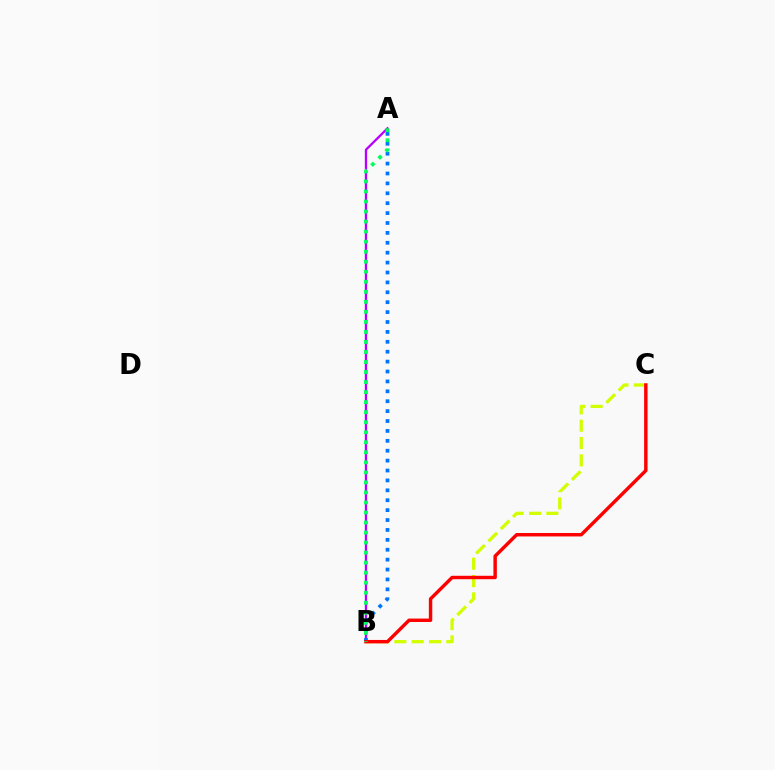{('B', 'C'): [{'color': '#d1ff00', 'line_style': 'dashed', 'thickness': 2.35}, {'color': '#ff0000', 'line_style': 'solid', 'thickness': 2.47}], ('A', 'B'): [{'color': '#b900ff', 'line_style': 'solid', 'thickness': 1.65}, {'color': '#0074ff', 'line_style': 'dotted', 'thickness': 2.69}, {'color': '#00ff5c', 'line_style': 'dotted', 'thickness': 2.73}]}